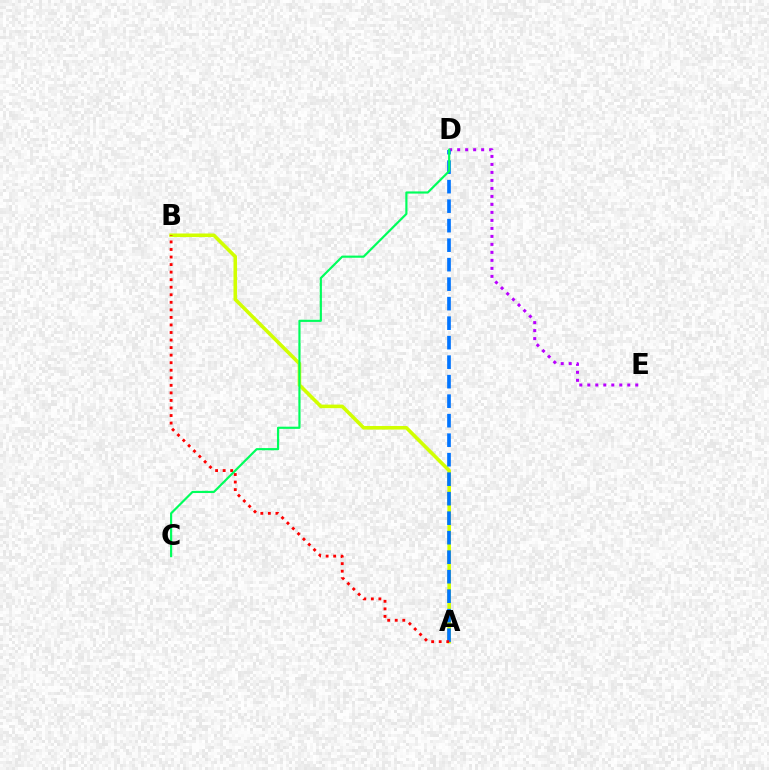{('A', 'B'): [{'color': '#d1ff00', 'line_style': 'solid', 'thickness': 2.58}, {'color': '#ff0000', 'line_style': 'dotted', 'thickness': 2.05}], ('D', 'E'): [{'color': '#b900ff', 'line_style': 'dotted', 'thickness': 2.17}], ('A', 'D'): [{'color': '#0074ff', 'line_style': 'dashed', 'thickness': 2.65}], ('C', 'D'): [{'color': '#00ff5c', 'line_style': 'solid', 'thickness': 1.56}]}